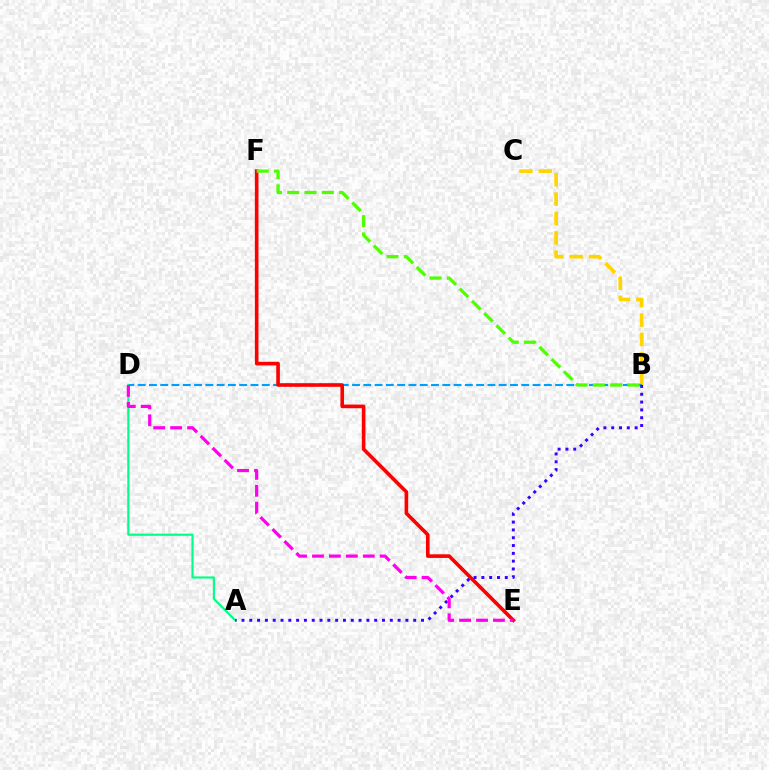{('B', 'C'): [{'color': '#ffd500', 'line_style': 'dashed', 'thickness': 2.64}], ('B', 'D'): [{'color': '#009eff', 'line_style': 'dashed', 'thickness': 1.53}], ('E', 'F'): [{'color': '#ff0000', 'line_style': 'solid', 'thickness': 2.61}], ('A', 'D'): [{'color': '#00ff86', 'line_style': 'solid', 'thickness': 1.55}], ('A', 'B'): [{'color': '#3700ff', 'line_style': 'dotted', 'thickness': 2.12}], ('B', 'F'): [{'color': '#4fff00', 'line_style': 'dashed', 'thickness': 2.35}], ('D', 'E'): [{'color': '#ff00ed', 'line_style': 'dashed', 'thickness': 2.3}]}